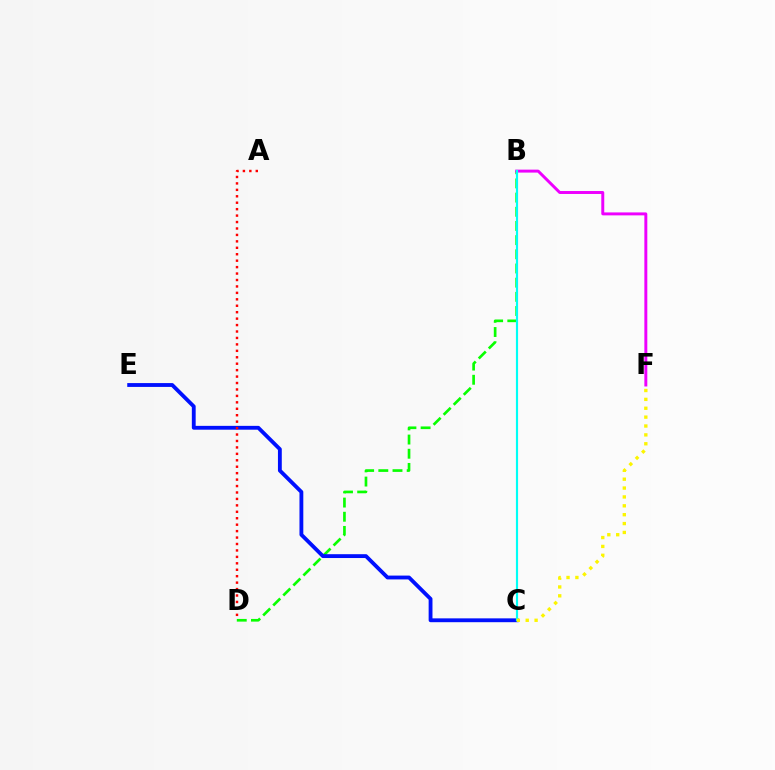{('B', 'D'): [{'color': '#08ff00', 'line_style': 'dashed', 'thickness': 1.93}], ('C', 'E'): [{'color': '#0010ff', 'line_style': 'solid', 'thickness': 2.76}], ('A', 'D'): [{'color': '#ff0000', 'line_style': 'dotted', 'thickness': 1.75}], ('B', 'F'): [{'color': '#ee00ff', 'line_style': 'solid', 'thickness': 2.12}], ('B', 'C'): [{'color': '#00fff6', 'line_style': 'solid', 'thickness': 1.56}], ('C', 'F'): [{'color': '#fcf500', 'line_style': 'dotted', 'thickness': 2.41}]}